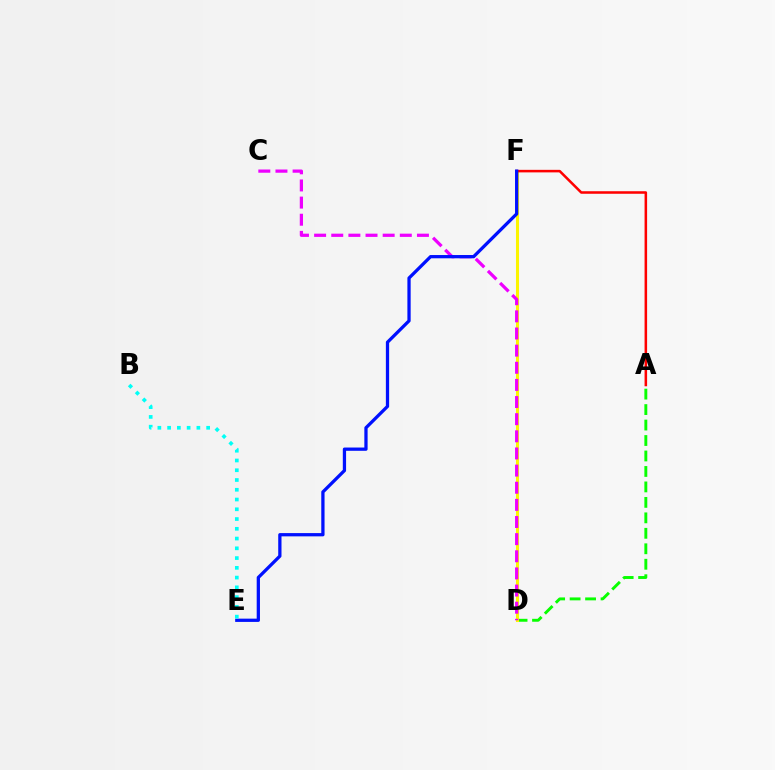{('A', 'D'): [{'color': '#08ff00', 'line_style': 'dashed', 'thickness': 2.1}], ('D', 'F'): [{'color': '#fcf500', 'line_style': 'solid', 'thickness': 2.2}], ('A', 'F'): [{'color': '#ff0000', 'line_style': 'solid', 'thickness': 1.83}], ('C', 'D'): [{'color': '#ee00ff', 'line_style': 'dashed', 'thickness': 2.33}], ('E', 'F'): [{'color': '#0010ff', 'line_style': 'solid', 'thickness': 2.35}], ('B', 'E'): [{'color': '#00fff6', 'line_style': 'dotted', 'thickness': 2.65}]}